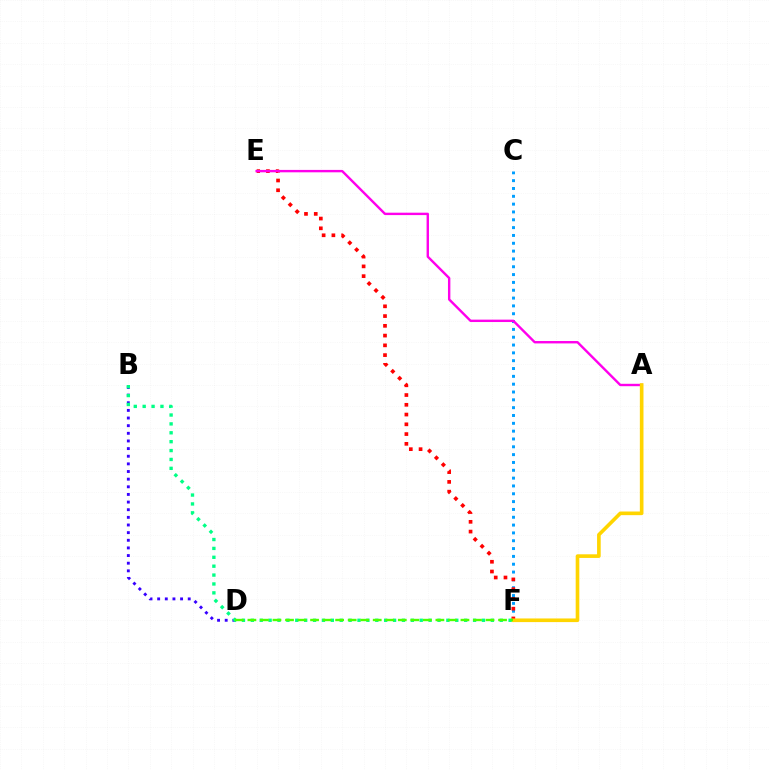{('C', 'F'): [{'color': '#009eff', 'line_style': 'dotted', 'thickness': 2.13}], ('E', 'F'): [{'color': '#ff0000', 'line_style': 'dotted', 'thickness': 2.65}], ('A', 'E'): [{'color': '#ff00ed', 'line_style': 'solid', 'thickness': 1.73}], ('A', 'F'): [{'color': '#ffd500', 'line_style': 'solid', 'thickness': 2.62}], ('B', 'D'): [{'color': '#3700ff', 'line_style': 'dotted', 'thickness': 2.08}], ('B', 'F'): [{'color': '#00ff86', 'line_style': 'dotted', 'thickness': 2.42}], ('D', 'F'): [{'color': '#4fff00', 'line_style': 'dashed', 'thickness': 1.7}]}